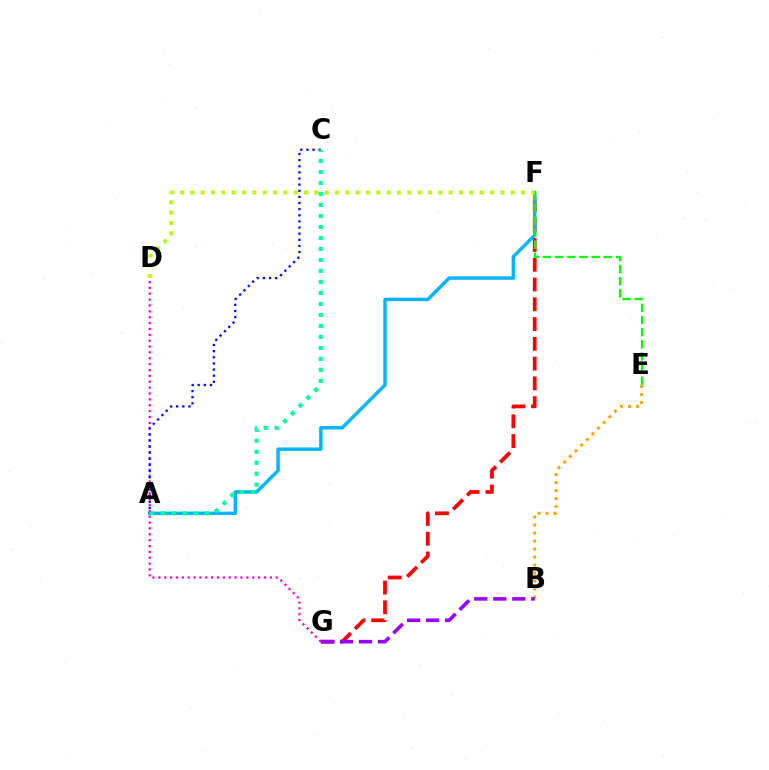{('F', 'G'): [{'color': '#ff0000', 'line_style': 'dashed', 'thickness': 2.69}], ('A', 'F'): [{'color': '#00b5ff', 'line_style': 'solid', 'thickness': 2.48}], ('D', 'G'): [{'color': '#ff00bd', 'line_style': 'dotted', 'thickness': 1.59}], ('B', 'E'): [{'color': '#ffa500', 'line_style': 'dotted', 'thickness': 2.17}], ('A', 'C'): [{'color': '#0010ff', 'line_style': 'dotted', 'thickness': 1.66}, {'color': '#00ff9d', 'line_style': 'dotted', 'thickness': 2.99}], ('E', 'F'): [{'color': '#08ff00', 'line_style': 'dashed', 'thickness': 1.65}], ('D', 'F'): [{'color': '#b3ff00', 'line_style': 'dotted', 'thickness': 2.81}], ('B', 'G'): [{'color': '#9b00ff', 'line_style': 'dashed', 'thickness': 2.58}]}